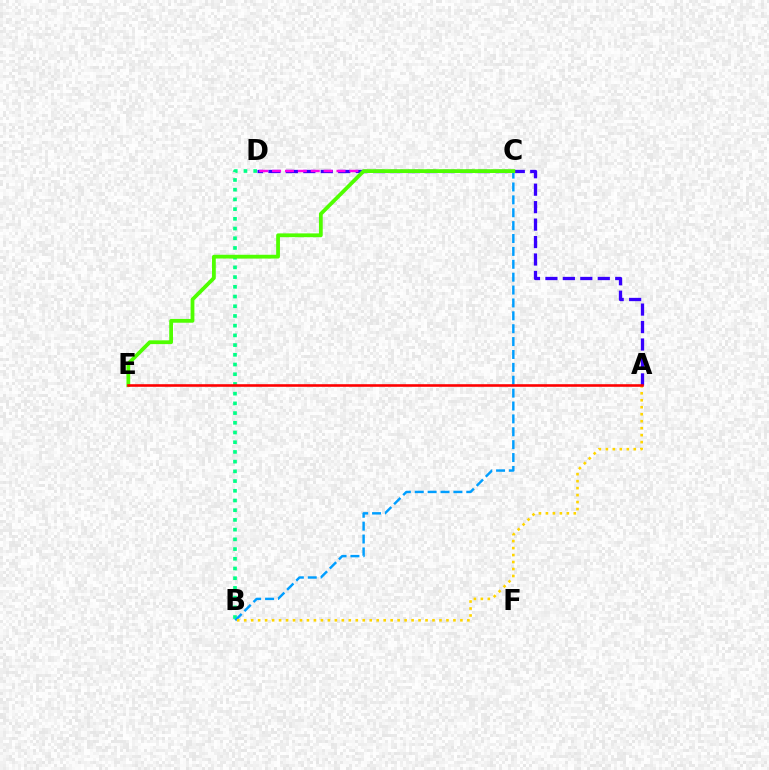{('A', 'D'): [{'color': '#3700ff', 'line_style': 'dashed', 'thickness': 2.37}], ('B', 'D'): [{'color': '#00ff86', 'line_style': 'dotted', 'thickness': 2.64}], ('B', 'C'): [{'color': '#009eff', 'line_style': 'dashed', 'thickness': 1.75}], ('C', 'D'): [{'color': '#ff00ed', 'line_style': 'dashed', 'thickness': 1.75}], ('C', 'E'): [{'color': '#4fff00', 'line_style': 'solid', 'thickness': 2.72}], ('A', 'B'): [{'color': '#ffd500', 'line_style': 'dotted', 'thickness': 1.9}], ('A', 'E'): [{'color': '#ff0000', 'line_style': 'solid', 'thickness': 1.87}]}